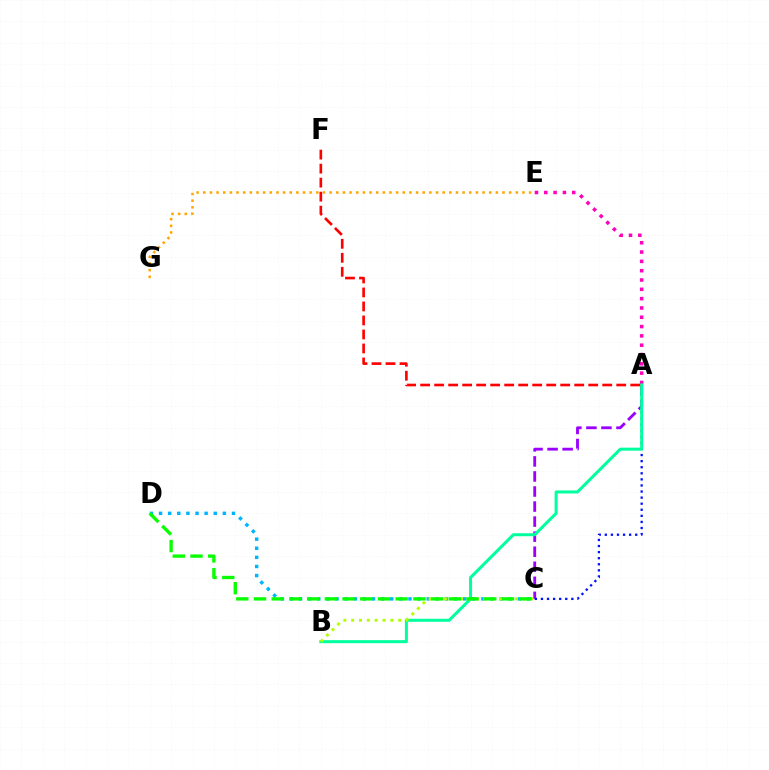{('C', 'D'): [{'color': '#00b5ff', 'line_style': 'dotted', 'thickness': 2.48}, {'color': '#08ff00', 'line_style': 'dashed', 'thickness': 2.41}], ('A', 'E'): [{'color': '#ff00bd', 'line_style': 'dotted', 'thickness': 2.53}], ('A', 'C'): [{'color': '#9b00ff', 'line_style': 'dashed', 'thickness': 2.04}, {'color': '#0010ff', 'line_style': 'dotted', 'thickness': 1.65}], ('A', 'B'): [{'color': '#00ff9d', 'line_style': 'solid', 'thickness': 2.17}], ('E', 'G'): [{'color': '#ffa500', 'line_style': 'dotted', 'thickness': 1.81}], ('B', 'C'): [{'color': '#b3ff00', 'line_style': 'dotted', 'thickness': 2.13}], ('A', 'F'): [{'color': '#ff0000', 'line_style': 'dashed', 'thickness': 1.9}]}